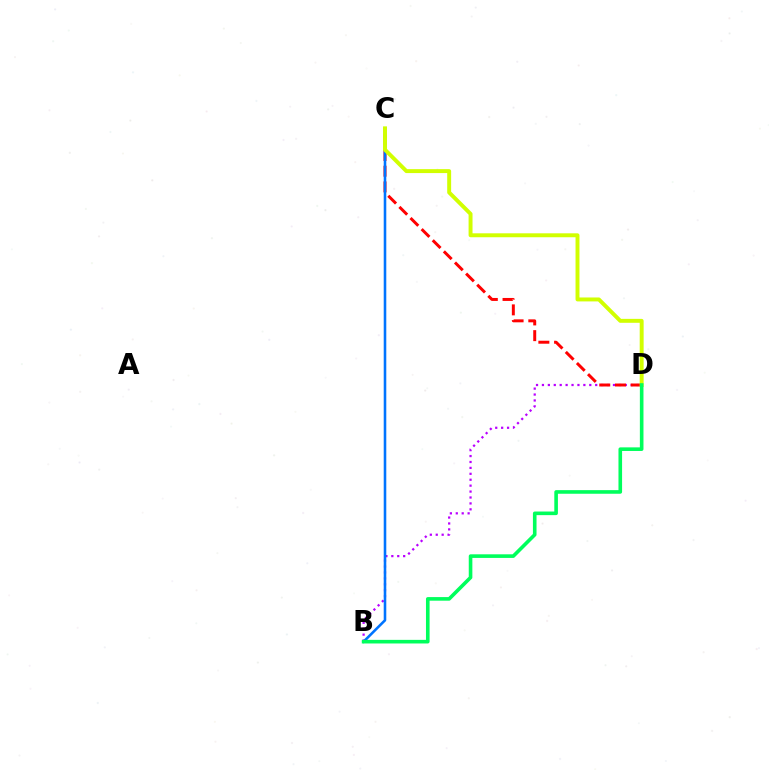{('B', 'D'): [{'color': '#b900ff', 'line_style': 'dotted', 'thickness': 1.61}, {'color': '#00ff5c', 'line_style': 'solid', 'thickness': 2.6}], ('C', 'D'): [{'color': '#ff0000', 'line_style': 'dashed', 'thickness': 2.14}, {'color': '#d1ff00', 'line_style': 'solid', 'thickness': 2.83}], ('B', 'C'): [{'color': '#0074ff', 'line_style': 'solid', 'thickness': 1.86}]}